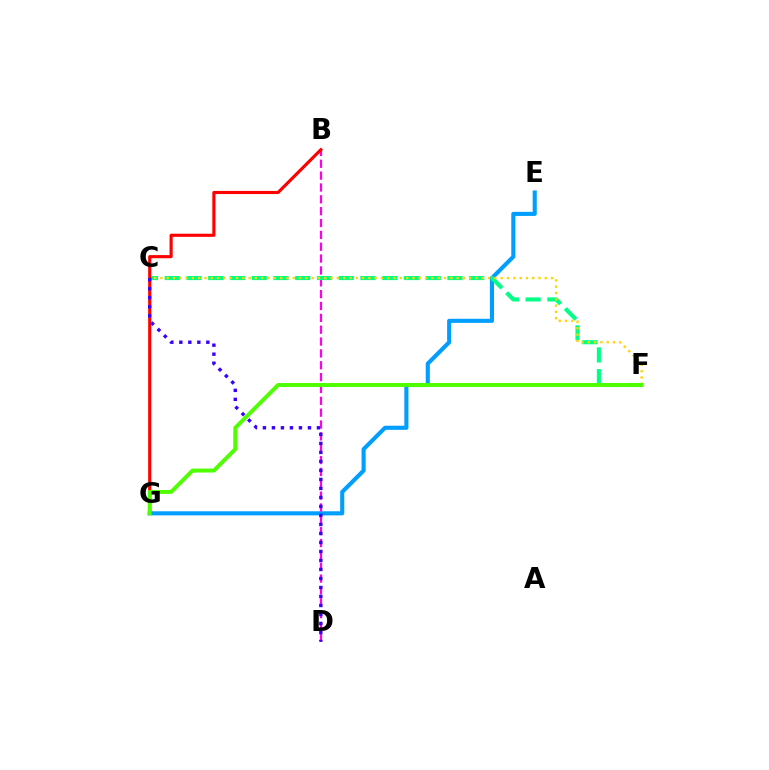{('E', 'G'): [{'color': '#009eff', 'line_style': 'solid', 'thickness': 2.95}], ('B', 'D'): [{'color': '#ff00ed', 'line_style': 'dashed', 'thickness': 1.61}], ('C', 'F'): [{'color': '#00ff86', 'line_style': 'dashed', 'thickness': 2.95}, {'color': '#ffd500', 'line_style': 'dotted', 'thickness': 1.71}], ('B', 'G'): [{'color': '#ff0000', 'line_style': 'solid', 'thickness': 2.25}], ('C', 'D'): [{'color': '#3700ff', 'line_style': 'dotted', 'thickness': 2.45}], ('F', 'G'): [{'color': '#4fff00', 'line_style': 'solid', 'thickness': 2.84}]}